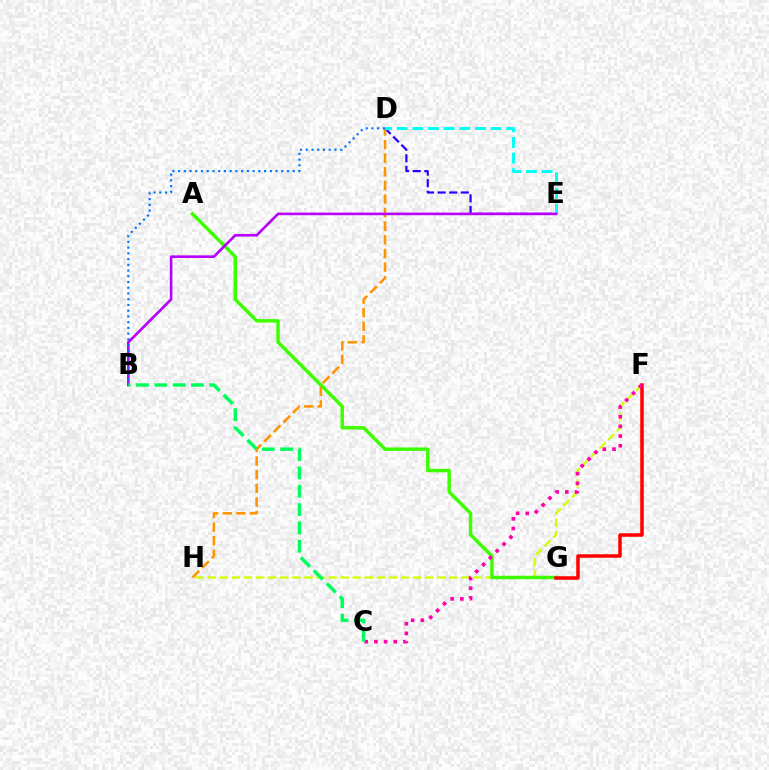{('F', 'H'): [{'color': '#d1ff00', 'line_style': 'dashed', 'thickness': 1.64}], ('A', 'G'): [{'color': '#3dff00', 'line_style': 'solid', 'thickness': 2.49}], ('D', 'E'): [{'color': '#2500ff', 'line_style': 'dashed', 'thickness': 1.57}, {'color': '#00fff6', 'line_style': 'dashed', 'thickness': 2.13}], ('F', 'G'): [{'color': '#ff0000', 'line_style': 'solid', 'thickness': 2.53}], ('D', 'H'): [{'color': '#ff9400', 'line_style': 'dashed', 'thickness': 1.85}], ('B', 'E'): [{'color': '#b900ff', 'line_style': 'solid', 'thickness': 1.89}], ('B', 'D'): [{'color': '#0074ff', 'line_style': 'dotted', 'thickness': 1.56}], ('C', 'F'): [{'color': '#ff00ac', 'line_style': 'dotted', 'thickness': 2.63}], ('B', 'C'): [{'color': '#00ff5c', 'line_style': 'dashed', 'thickness': 2.49}]}